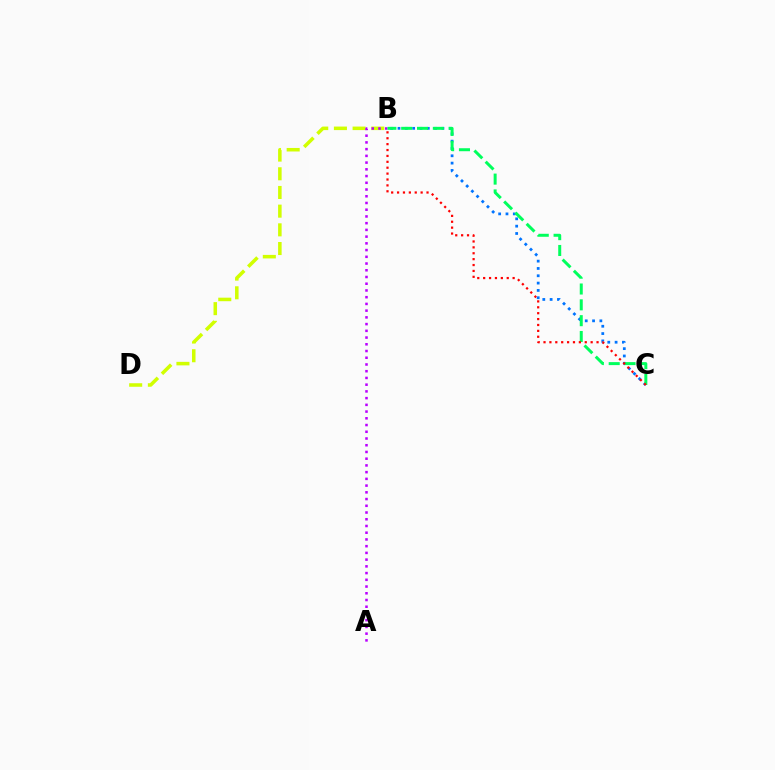{('B', 'C'): [{'color': '#0074ff', 'line_style': 'dotted', 'thickness': 1.99}, {'color': '#00ff5c', 'line_style': 'dashed', 'thickness': 2.15}, {'color': '#ff0000', 'line_style': 'dotted', 'thickness': 1.6}], ('B', 'D'): [{'color': '#d1ff00', 'line_style': 'dashed', 'thickness': 2.54}], ('A', 'B'): [{'color': '#b900ff', 'line_style': 'dotted', 'thickness': 1.83}]}